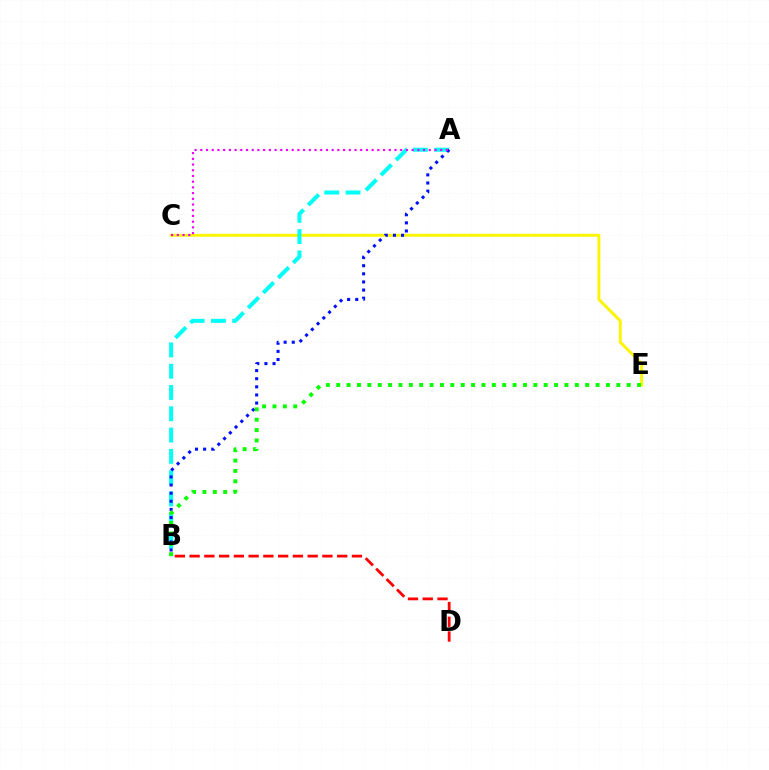{('C', 'E'): [{'color': '#fcf500', 'line_style': 'solid', 'thickness': 2.11}], ('A', 'B'): [{'color': '#00fff6', 'line_style': 'dashed', 'thickness': 2.89}, {'color': '#0010ff', 'line_style': 'dotted', 'thickness': 2.21}], ('B', 'D'): [{'color': '#ff0000', 'line_style': 'dashed', 'thickness': 2.0}], ('A', 'C'): [{'color': '#ee00ff', 'line_style': 'dotted', 'thickness': 1.55}], ('B', 'E'): [{'color': '#08ff00', 'line_style': 'dotted', 'thickness': 2.82}]}